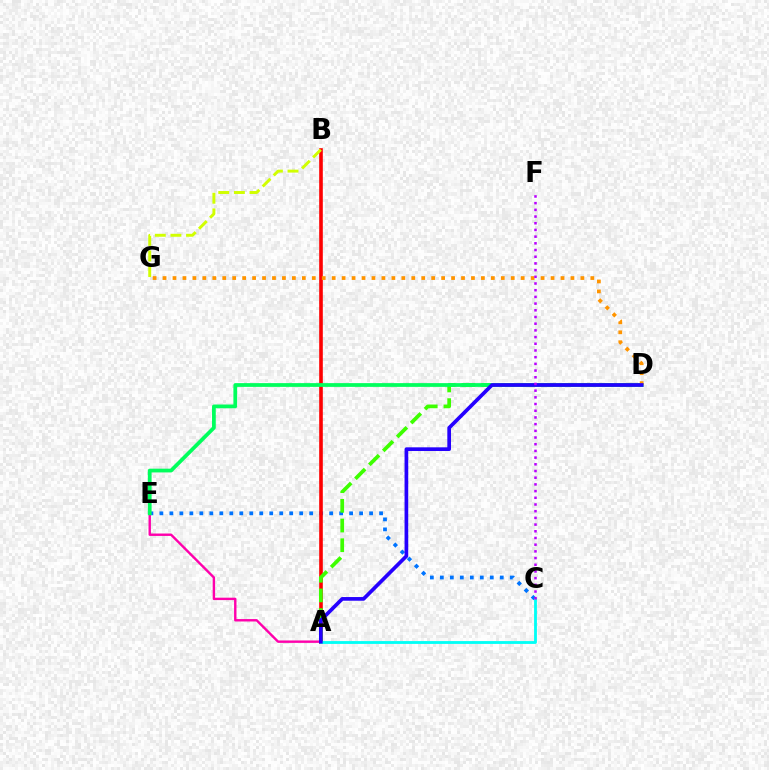{('C', 'E'): [{'color': '#0074ff', 'line_style': 'dotted', 'thickness': 2.71}], ('A', 'B'): [{'color': '#ff0000', 'line_style': 'solid', 'thickness': 2.6}], ('A', 'D'): [{'color': '#3dff00', 'line_style': 'dashed', 'thickness': 2.67}, {'color': '#2500ff', 'line_style': 'solid', 'thickness': 2.65}], ('A', 'E'): [{'color': '#ff00ac', 'line_style': 'solid', 'thickness': 1.73}], ('D', 'E'): [{'color': '#00ff5c', 'line_style': 'solid', 'thickness': 2.7}], ('A', 'C'): [{'color': '#00fff6', 'line_style': 'solid', 'thickness': 2.03}], ('D', 'G'): [{'color': '#ff9400', 'line_style': 'dotted', 'thickness': 2.7}], ('B', 'G'): [{'color': '#d1ff00', 'line_style': 'dashed', 'thickness': 2.12}], ('C', 'F'): [{'color': '#b900ff', 'line_style': 'dotted', 'thickness': 1.82}]}